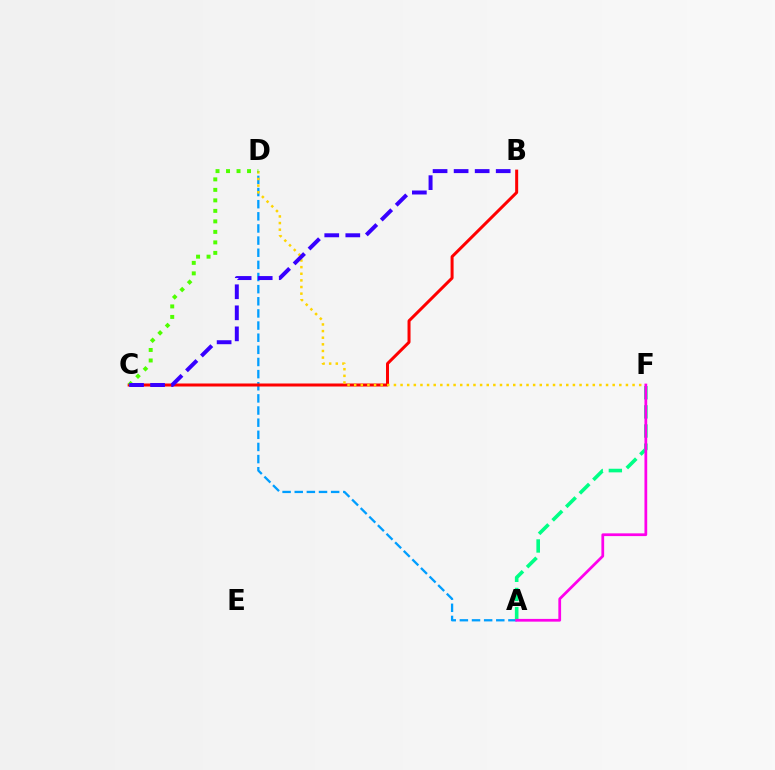{('A', 'D'): [{'color': '#009eff', 'line_style': 'dashed', 'thickness': 1.65}], ('B', 'C'): [{'color': '#ff0000', 'line_style': 'solid', 'thickness': 2.16}, {'color': '#3700ff', 'line_style': 'dashed', 'thickness': 2.86}], ('D', 'F'): [{'color': '#ffd500', 'line_style': 'dotted', 'thickness': 1.8}], ('A', 'F'): [{'color': '#00ff86', 'line_style': 'dashed', 'thickness': 2.6}, {'color': '#ff00ed', 'line_style': 'solid', 'thickness': 1.97}], ('C', 'D'): [{'color': '#4fff00', 'line_style': 'dotted', 'thickness': 2.85}]}